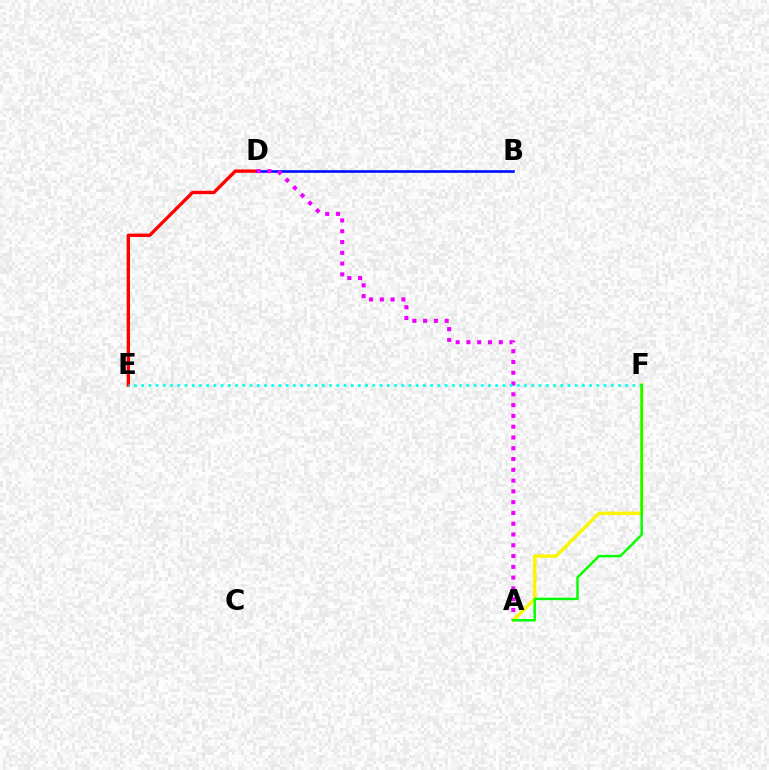{('D', 'E'): [{'color': '#ff0000', 'line_style': 'solid', 'thickness': 2.4}], ('B', 'D'): [{'color': '#0010ff', 'line_style': 'solid', 'thickness': 1.9}], ('A', 'D'): [{'color': '#ee00ff', 'line_style': 'dotted', 'thickness': 2.93}], ('A', 'F'): [{'color': '#fcf500', 'line_style': 'solid', 'thickness': 2.43}, {'color': '#08ff00', 'line_style': 'solid', 'thickness': 1.79}], ('E', 'F'): [{'color': '#00fff6', 'line_style': 'dotted', 'thickness': 1.96}]}